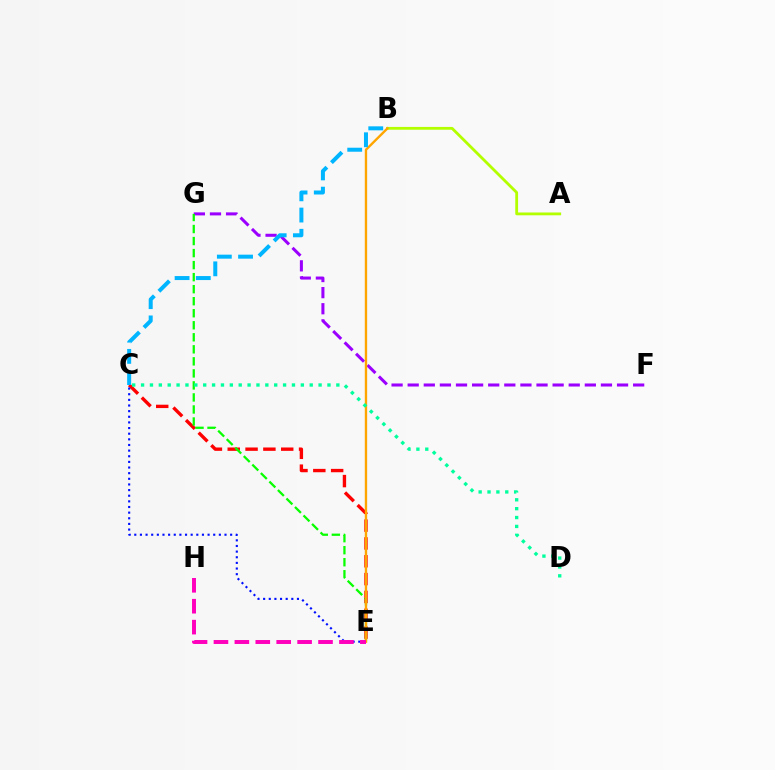{('C', 'E'): [{'color': '#ff0000', 'line_style': 'dashed', 'thickness': 2.42}, {'color': '#0010ff', 'line_style': 'dotted', 'thickness': 1.53}], ('A', 'B'): [{'color': '#b3ff00', 'line_style': 'solid', 'thickness': 2.02}], ('F', 'G'): [{'color': '#9b00ff', 'line_style': 'dashed', 'thickness': 2.19}], ('E', 'G'): [{'color': '#08ff00', 'line_style': 'dashed', 'thickness': 1.63}], ('B', 'E'): [{'color': '#ffa500', 'line_style': 'solid', 'thickness': 1.7}], ('C', 'D'): [{'color': '#00ff9d', 'line_style': 'dotted', 'thickness': 2.41}], ('E', 'H'): [{'color': '#ff00bd', 'line_style': 'dashed', 'thickness': 2.84}], ('B', 'C'): [{'color': '#00b5ff', 'line_style': 'dashed', 'thickness': 2.88}]}